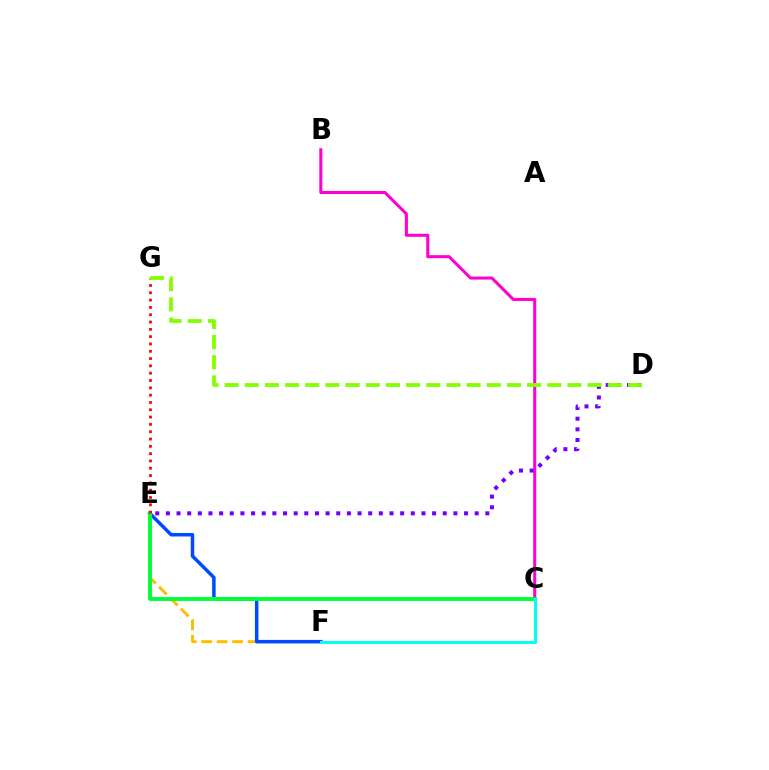{('E', 'F'): [{'color': '#ffbd00', 'line_style': 'dashed', 'thickness': 2.1}, {'color': '#004bff', 'line_style': 'solid', 'thickness': 2.52}], ('B', 'C'): [{'color': '#ff00cf', 'line_style': 'solid', 'thickness': 2.19}], ('C', 'E'): [{'color': '#00ff39', 'line_style': 'solid', 'thickness': 2.8}], ('E', 'G'): [{'color': '#ff0000', 'line_style': 'dotted', 'thickness': 1.99}], ('D', 'E'): [{'color': '#7200ff', 'line_style': 'dotted', 'thickness': 2.89}], ('D', 'G'): [{'color': '#84ff00', 'line_style': 'dashed', 'thickness': 2.74}], ('C', 'F'): [{'color': '#00fff6', 'line_style': 'solid', 'thickness': 2.2}]}